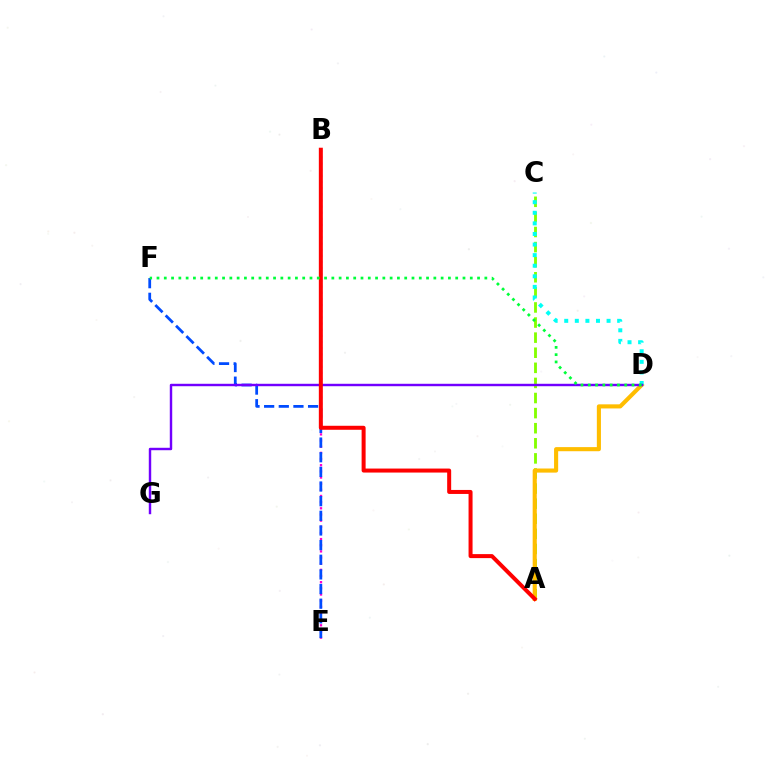{('B', 'E'): [{'color': '#ff00cf', 'line_style': 'dotted', 'thickness': 1.67}], ('E', 'F'): [{'color': '#004bff', 'line_style': 'dashed', 'thickness': 1.99}], ('A', 'C'): [{'color': '#84ff00', 'line_style': 'dashed', 'thickness': 2.05}], ('A', 'D'): [{'color': '#ffbd00', 'line_style': 'solid', 'thickness': 2.96}], ('C', 'D'): [{'color': '#00fff6', 'line_style': 'dotted', 'thickness': 2.88}], ('D', 'G'): [{'color': '#7200ff', 'line_style': 'solid', 'thickness': 1.75}], ('A', 'B'): [{'color': '#ff0000', 'line_style': 'solid', 'thickness': 2.88}], ('D', 'F'): [{'color': '#00ff39', 'line_style': 'dotted', 'thickness': 1.98}]}